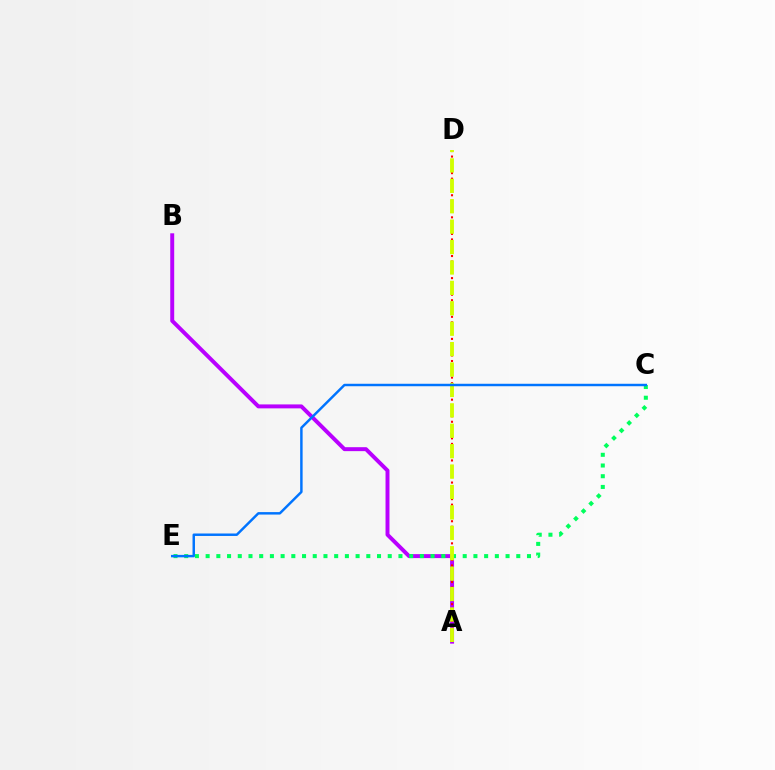{('A', 'B'): [{'color': '#b900ff', 'line_style': 'solid', 'thickness': 2.84}], ('C', 'E'): [{'color': '#00ff5c', 'line_style': 'dotted', 'thickness': 2.91}, {'color': '#0074ff', 'line_style': 'solid', 'thickness': 1.77}], ('A', 'D'): [{'color': '#ff0000', 'line_style': 'dotted', 'thickness': 1.5}, {'color': '#d1ff00', 'line_style': 'dashed', 'thickness': 2.77}]}